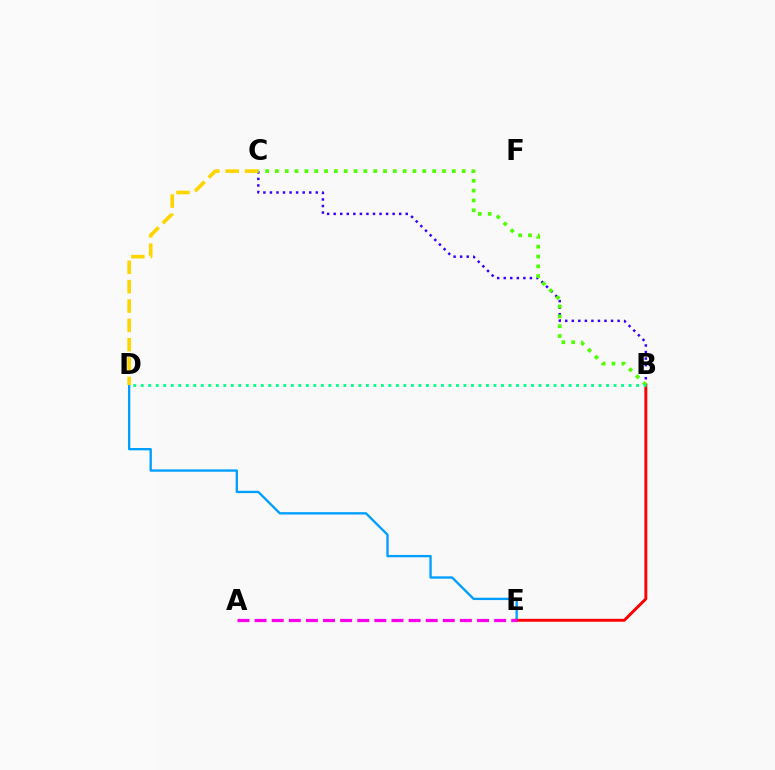{('D', 'E'): [{'color': '#009eff', 'line_style': 'solid', 'thickness': 1.68}], ('B', 'C'): [{'color': '#3700ff', 'line_style': 'dotted', 'thickness': 1.78}, {'color': '#4fff00', 'line_style': 'dotted', 'thickness': 2.67}], ('B', 'E'): [{'color': '#ff0000', 'line_style': 'solid', 'thickness': 2.1}], ('A', 'E'): [{'color': '#ff00ed', 'line_style': 'dashed', 'thickness': 2.32}], ('C', 'D'): [{'color': '#ffd500', 'line_style': 'dashed', 'thickness': 2.63}], ('B', 'D'): [{'color': '#00ff86', 'line_style': 'dotted', 'thickness': 2.04}]}